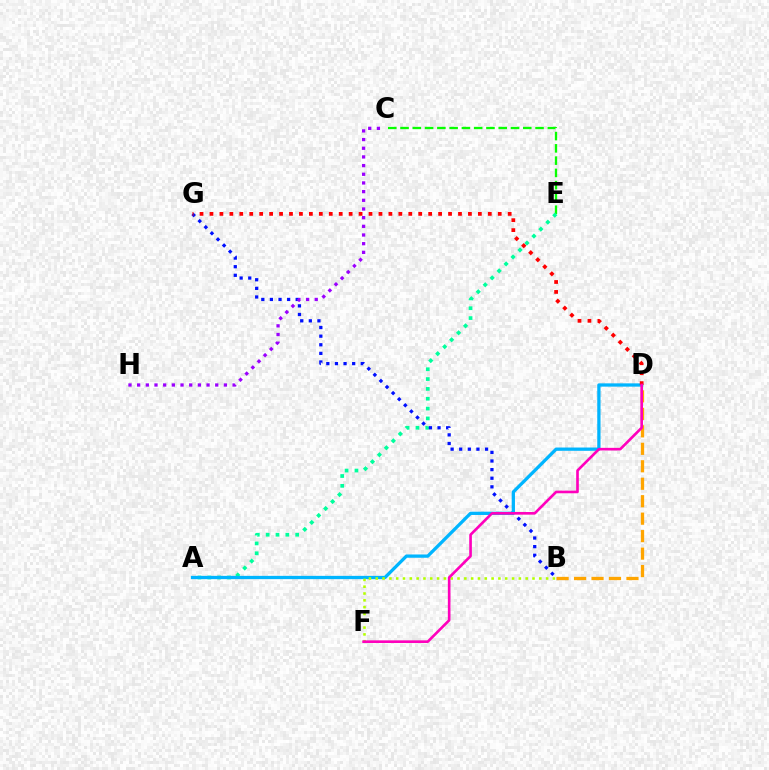{('B', 'D'): [{'color': '#ffa500', 'line_style': 'dashed', 'thickness': 2.37}], ('C', 'E'): [{'color': '#08ff00', 'line_style': 'dashed', 'thickness': 1.67}], ('A', 'E'): [{'color': '#00ff9d', 'line_style': 'dotted', 'thickness': 2.67}], ('B', 'G'): [{'color': '#0010ff', 'line_style': 'dotted', 'thickness': 2.34}], ('C', 'H'): [{'color': '#9b00ff', 'line_style': 'dotted', 'thickness': 2.36}], ('A', 'D'): [{'color': '#00b5ff', 'line_style': 'solid', 'thickness': 2.36}], ('D', 'G'): [{'color': '#ff0000', 'line_style': 'dotted', 'thickness': 2.7}], ('B', 'F'): [{'color': '#b3ff00', 'line_style': 'dotted', 'thickness': 1.85}], ('D', 'F'): [{'color': '#ff00bd', 'line_style': 'solid', 'thickness': 1.9}]}